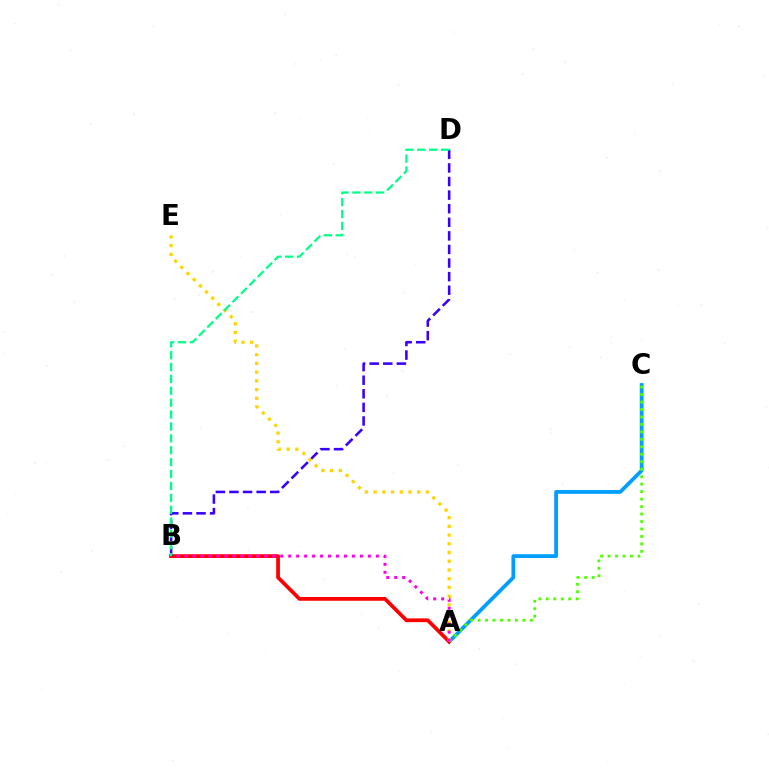{('A', 'C'): [{'color': '#009eff', 'line_style': 'solid', 'thickness': 2.73}, {'color': '#4fff00', 'line_style': 'dotted', 'thickness': 2.03}], ('A', 'B'): [{'color': '#ff0000', 'line_style': 'solid', 'thickness': 2.7}, {'color': '#ff00ed', 'line_style': 'dotted', 'thickness': 2.16}], ('B', 'D'): [{'color': '#3700ff', 'line_style': 'dashed', 'thickness': 1.85}, {'color': '#00ff86', 'line_style': 'dashed', 'thickness': 1.61}], ('A', 'E'): [{'color': '#ffd500', 'line_style': 'dotted', 'thickness': 2.37}]}